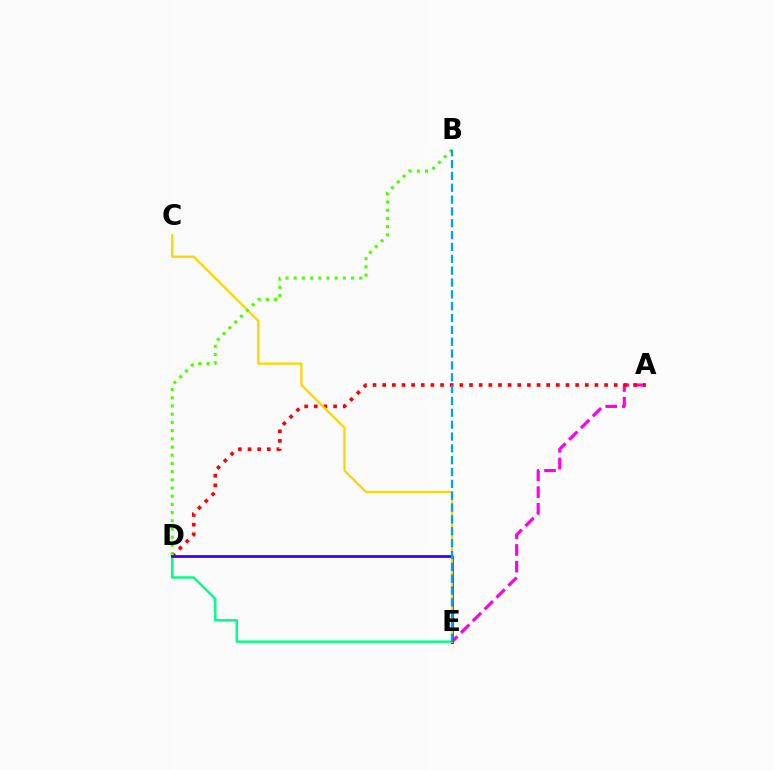{('A', 'E'): [{'color': '#ff00ed', 'line_style': 'dashed', 'thickness': 2.27}], ('D', 'E'): [{'color': '#00ff86', 'line_style': 'solid', 'thickness': 1.75}, {'color': '#3700ff', 'line_style': 'solid', 'thickness': 1.99}], ('A', 'D'): [{'color': '#ff0000', 'line_style': 'dotted', 'thickness': 2.62}], ('C', 'E'): [{'color': '#ffd500', 'line_style': 'solid', 'thickness': 1.65}], ('B', 'D'): [{'color': '#4fff00', 'line_style': 'dotted', 'thickness': 2.23}], ('B', 'E'): [{'color': '#009eff', 'line_style': 'dashed', 'thickness': 1.61}]}